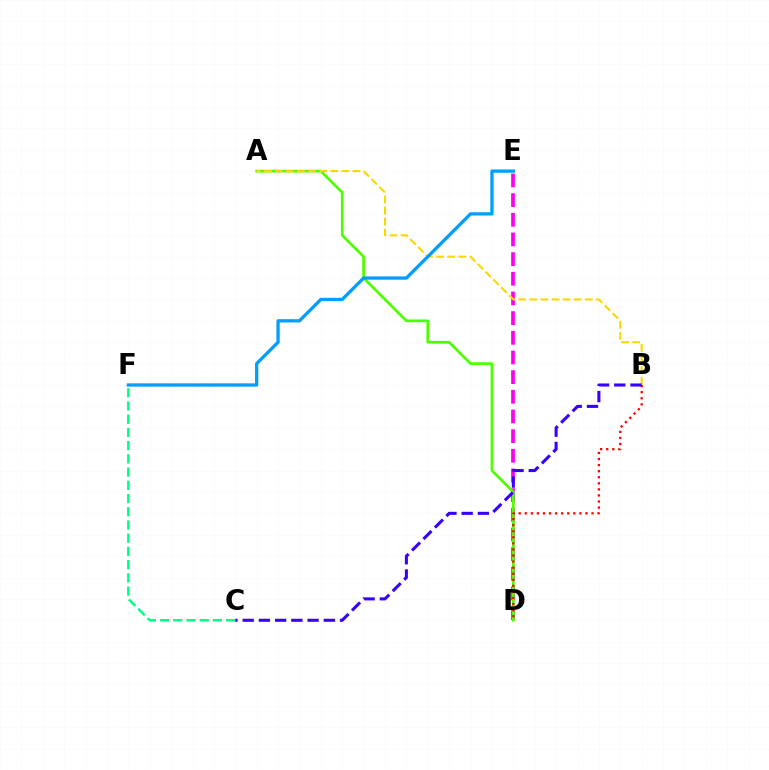{('D', 'E'): [{'color': '#ff00ed', 'line_style': 'dashed', 'thickness': 2.67}], ('A', 'D'): [{'color': '#4fff00', 'line_style': 'solid', 'thickness': 1.95}], ('B', 'D'): [{'color': '#ff0000', 'line_style': 'dotted', 'thickness': 1.65}], ('C', 'F'): [{'color': '#00ff86', 'line_style': 'dashed', 'thickness': 1.8}], ('A', 'B'): [{'color': '#ffd500', 'line_style': 'dashed', 'thickness': 1.51}], ('B', 'C'): [{'color': '#3700ff', 'line_style': 'dashed', 'thickness': 2.2}], ('E', 'F'): [{'color': '#009eff', 'line_style': 'solid', 'thickness': 2.36}]}